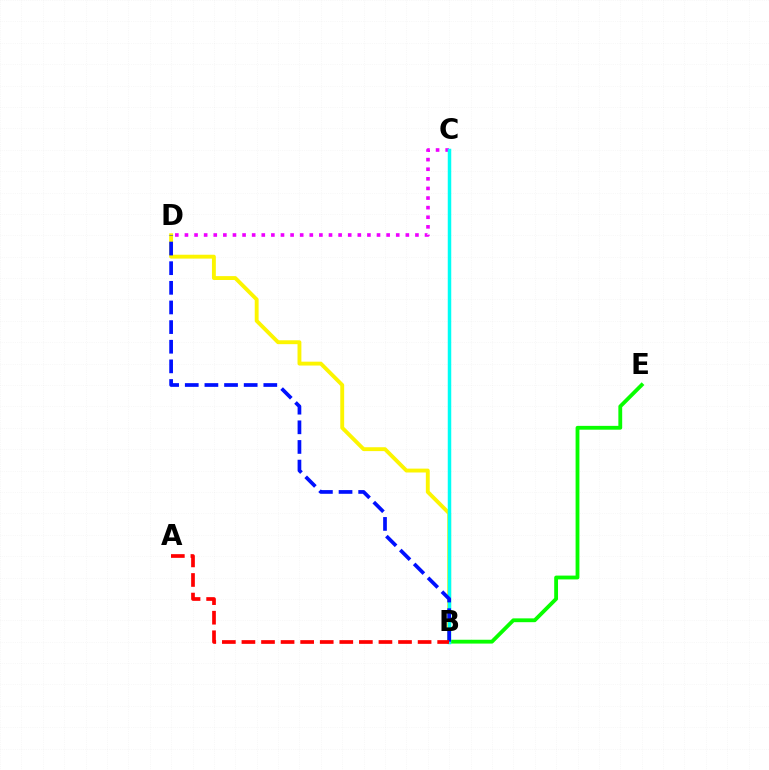{('C', 'D'): [{'color': '#ee00ff', 'line_style': 'dotted', 'thickness': 2.61}], ('B', 'E'): [{'color': '#08ff00', 'line_style': 'solid', 'thickness': 2.75}], ('B', 'D'): [{'color': '#fcf500', 'line_style': 'solid', 'thickness': 2.79}, {'color': '#0010ff', 'line_style': 'dashed', 'thickness': 2.67}], ('B', 'C'): [{'color': '#00fff6', 'line_style': 'solid', 'thickness': 2.51}], ('A', 'B'): [{'color': '#ff0000', 'line_style': 'dashed', 'thickness': 2.66}]}